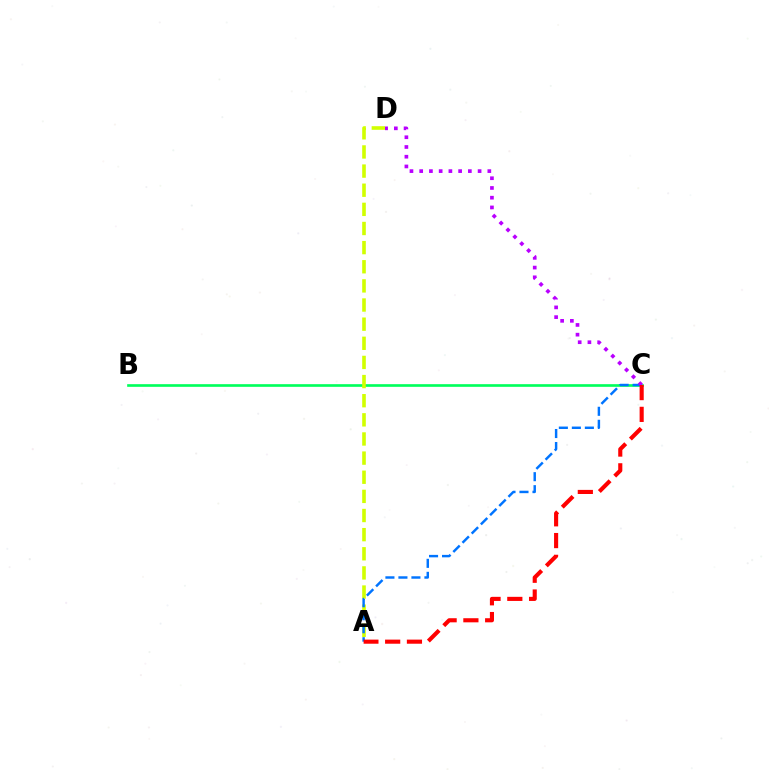{('B', 'C'): [{'color': '#00ff5c', 'line_style': 'solid', 'thickness': 1.91}], ('A', 'D'): [{'color': '#d1ff00', 'line_style': 'dashed', 'thickness': 2.6}], ('A', 'C'): [{'color': '#0074ff', 'line_style': 'dashed', 'thickness': 1.77}, {'color': '#ff0000', 'line_style': 'dashed', 'thickness': 2.96}], ('C', 'D'): [{'color': '#b900ff', 'line_style': 'dotted', 'thickness': 2.64}]}